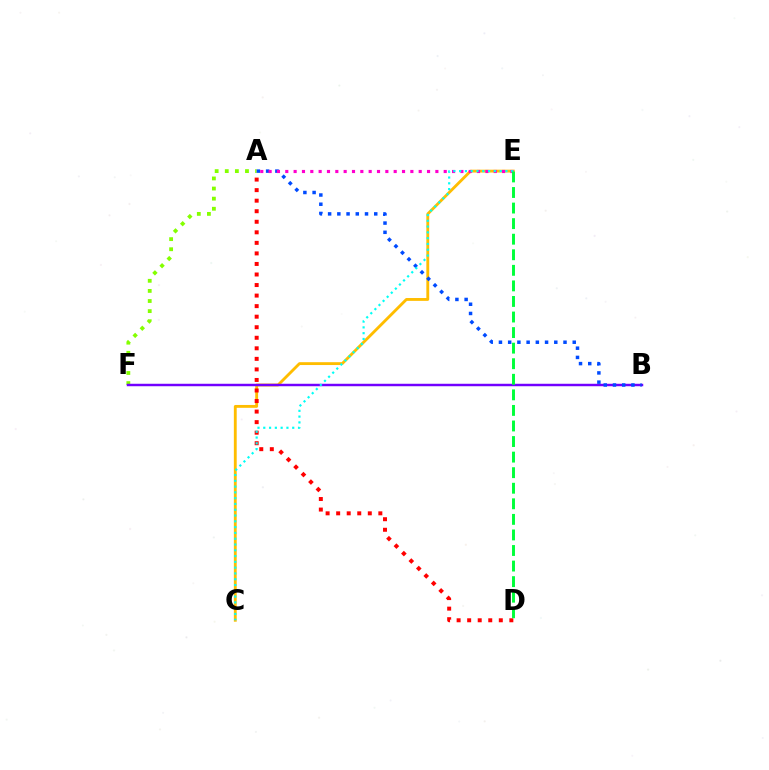{('C', 'E'): [{'color': '#ffbd00', 'line_style': 'solid', 'thickness': 2.05}, {'color': '#00fff6', 'line_style': 'dotted', 'thickness': 1.57}], ('A', 'F'): [{'color': '#84ff00', 'line_style': 'dotted', 'thickness': 2.75}], ('B', 'F'): [{'color': '#7200ff', 'line_style': 'solid', 'thickness': 1.77}], ('A', 'D'): [{'color': '#ff0000', 'line_style': 'dotted', 'thickness': 2.87}], ('A', 'B'): [{'color': '#004bff', 'line_style': 'dotted', 'thickness': 2.51}], ('A', 'E'): [{'color': '#ff00cf', 'line_style': 'dotted', 'thickness': 2.27}], ('D', 'E'): [{'color': '#00ff39', 'line_style': 'dashed', 'thickness': 2.11}]}